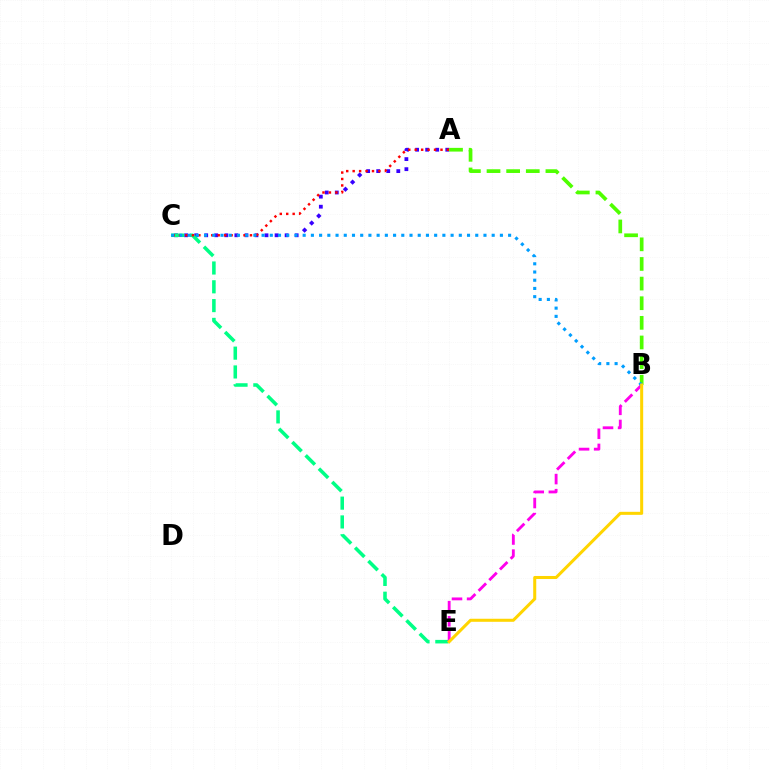{('A', 'C'): [{'color': '#3700ff', 'line_style': 'dotted', 'thickness': 2.73}, {'color': '#ff0000', 'line_style': 'dotted', 'thickness': 1.75}], ('C', 'E'): [{'color': '#00ff86', 'line_style': 'dashed', 'thickness': 2.55}], ('A', 'B'): [{'color': '#4fff00', 'line_style': 'dashed', 'thickness': 2.67}], ('B', 'E'): [{'color': '#ff00ed', 'line_style': 'dashed', 'thickness': 2.05}, {'color': '#ffd500', 'line_style': 'solid', 'thickness': 2.19}], ('B', 'C'): [{'color': '#009eff', 'line_style': 'dotted', 'thickness': 2.23}]}